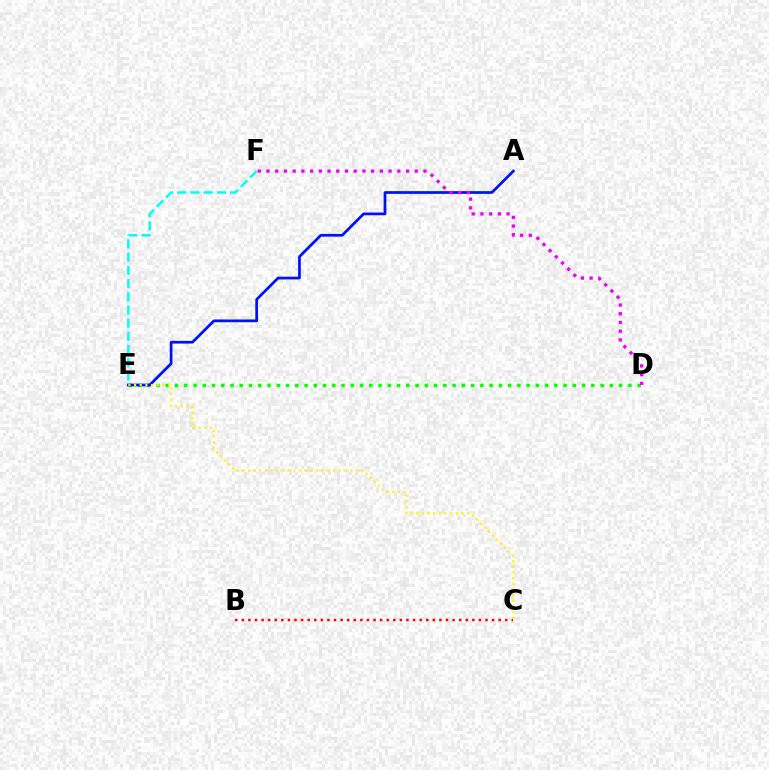{('B', 'C'): [{'color': '#ff0000', 'line_style': 'dotted', 'thickness': 1.79}], ('E', 'F'): [{'color': '#00fff6', 'line_style': 'dashed', 'thickness': 1.79}], ('D', 'E'): [{'color': '#08ff00', 'line_style': 'dotted', 'thickness': 2.51}], ('A', 'E'): [{'color': '#0010ff', 'line_style': 'solid', 'thickness': 1.96}], ('D', 'F'): [{'color': '#ee00ff', 'line_style': 'dotted', 'thickness': 2.37}], ('C', 'E'): [{'color': '#fcf500', 'line_style': 'dotted', 'thickness': 1.54}]}